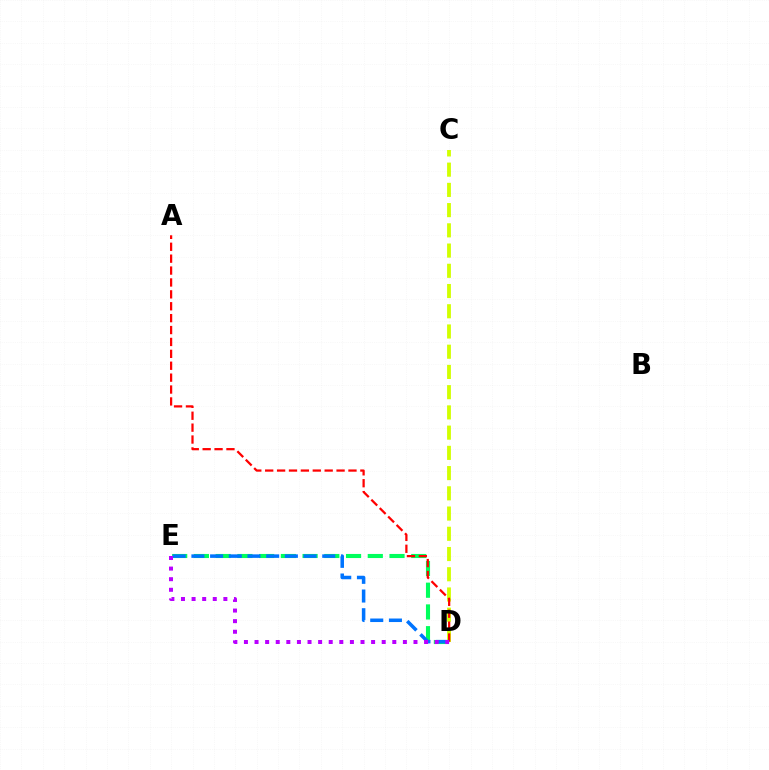{('C', 'D'): [{'color': '#d1ff00', 'line_style': 'dashed', 'thickness': 2.75}], ('D', 'E'): [{'color': '#00ff5c', 'line_style': 'dashed', 'thickness': 2.95}, {'color': '#0074ff', 'line_style': 'dashed', 'thickness': 2.54}, {'color': '#b900ff', 'line_style': 'dotted', 'thickness': 2.88}], ('A', 'D'): [{'color': '#ff0000', 'line_style': 'dashed', 'thickness': 1.62}]}